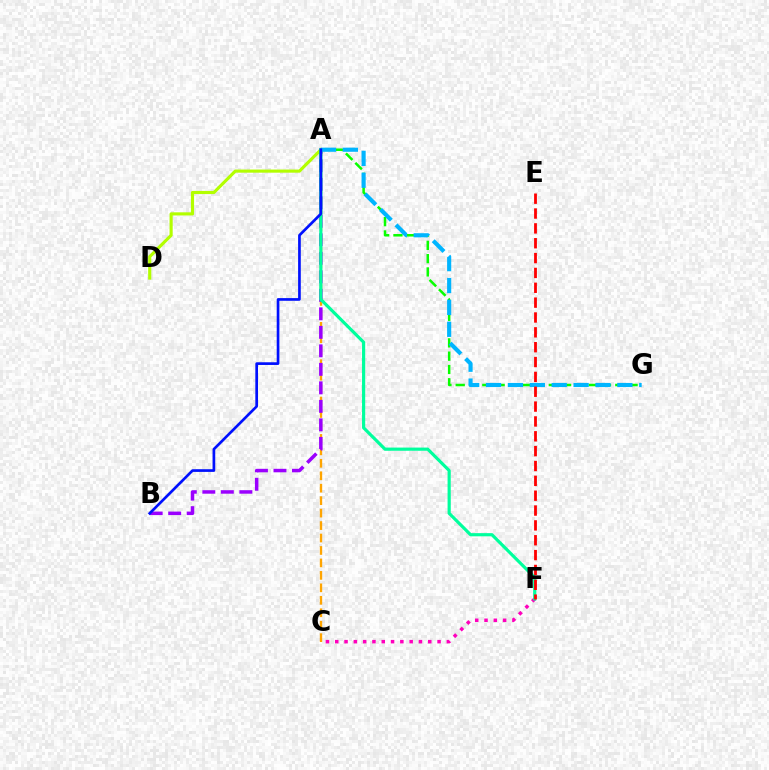{('A', 'C'): [{'color': '#ffa500', 'line_style': 'dashed', 'thickness': 1.69}], ('A', 'B'): [{'color': '#9b00ff', 'line_style': 'dashed', 'thickness': 2.51}, {'color': '#0010ff', 'line_style': 'solid', 'thickness': 1.94}], ('A', 'G'): [{'color': '#08ff00', 'line_style': 'dashed', 'thickness': 1.81}, {'color': '#00b5ff', 'line_style': 'dashed', 'thickness': 2.97}], ('C', 'F'): [{'color': '#ff00bd', 'line_style': 'dotted', 'thickness': 2.53}], ('A', 'D'): [{'color': '#b3ff00', 'line_style': 'solid', 'thickness': 2.26}], ('A', 'F'): [{'color': '#00ff9d', 'line_style': 'solid', 'thickness': 2.29}], ('E', 'F'): [{'color': '#ff0000', 'line_style': 'dashed', 'thickness': 2.02}]}